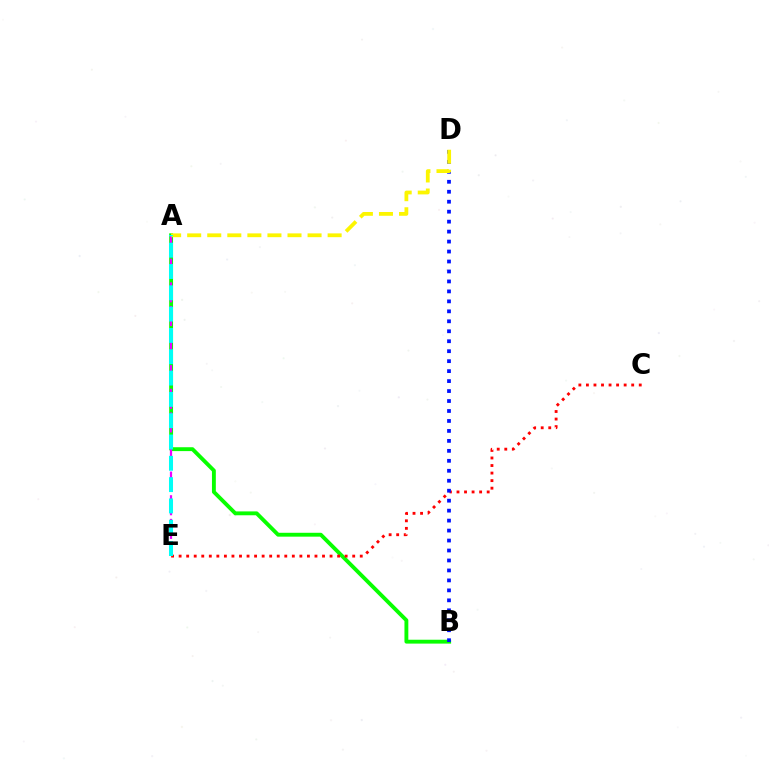{('A', 'B'): [{'color': '#08ff00', 'line_style': 'solid', 'thickness': 2.79}], ('C', 'E'): [{'color': '#ff0000', 'line_style': 'dotted', 'thickness': 2.05}], ('A', 'E'): [{'color': '#ee00ff', 'line_style': 'dashed', 'thickness': 1.61}, {'color': '#00fff6', 'line_style': 'dashed', 'thickness': 2.9}], ('B', 'D'): [{'color': '#0010ff', 'line_style': 'dotted', 'thickness': 2.71}], ('A', 'D'): [{'color': '#fcf500', 'line_style': 'dashed', 'thickness': 2.73}]}